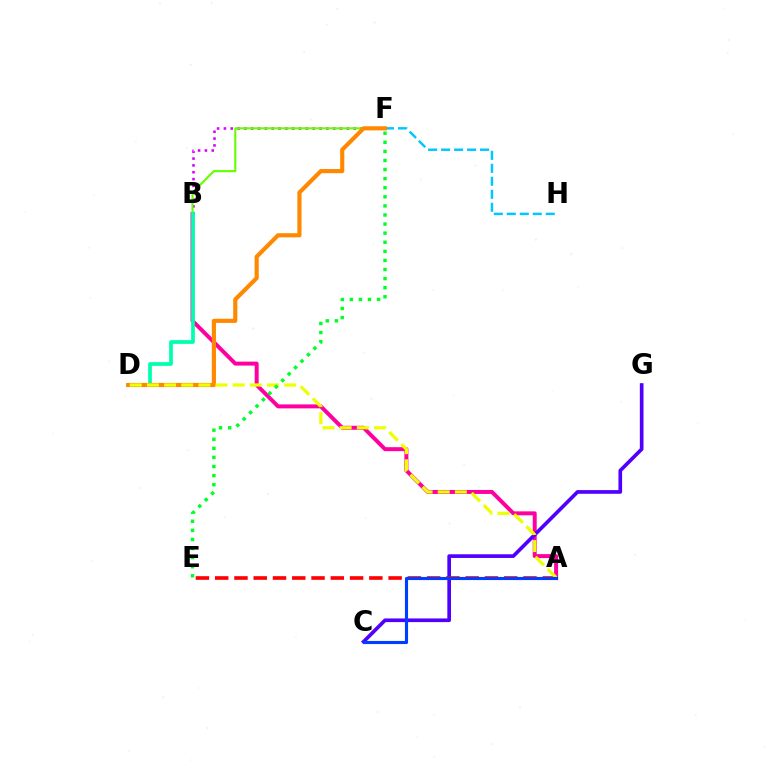{('B', 'F'): [{'color': '#d600ff', 'line_style': 'dotted', 'thickness': 1.86}, {'color': '#66ff00', 'line_style': 'solid', 'thickness': 1.53}], ('F', 'H'): [{'color': '#00c7ff', 'line_style': 'dashed', 'thickness': 1.76}], ('A', 'B'): [{'color': '#ff00a0', 'line_style': 'solid', 'thickness': 2.86}], ('C', 'G'): [{'color': '#4f00ff', 'line_style': 'solid', 'thickness': 2.64}], ('A', 'E'): [{'color': '#ff0000', 'line_style': 'dashed', 'thickness': 2.62}], ('B', 'D'): [{'color': '#00ffaf', 'line_style': 'solid', 'thickness': 2.69}], ('D', 'F'): [{'color': '#ff8800', 'line_style': 'solid', 'thickness': 2.98}], ('A', 'D'): [{'color': '#eeff00', 'line_style': 'dashed', 'thickness': 2.33}], ('E', 'F'): [{'color': '#00ff27', 'line_style': 'dotted', 'thickness': 2.47}], ('A', 'C'): [{'color': '#003fff', 'line_style': 'solid', 'thickness': 2.25}]}